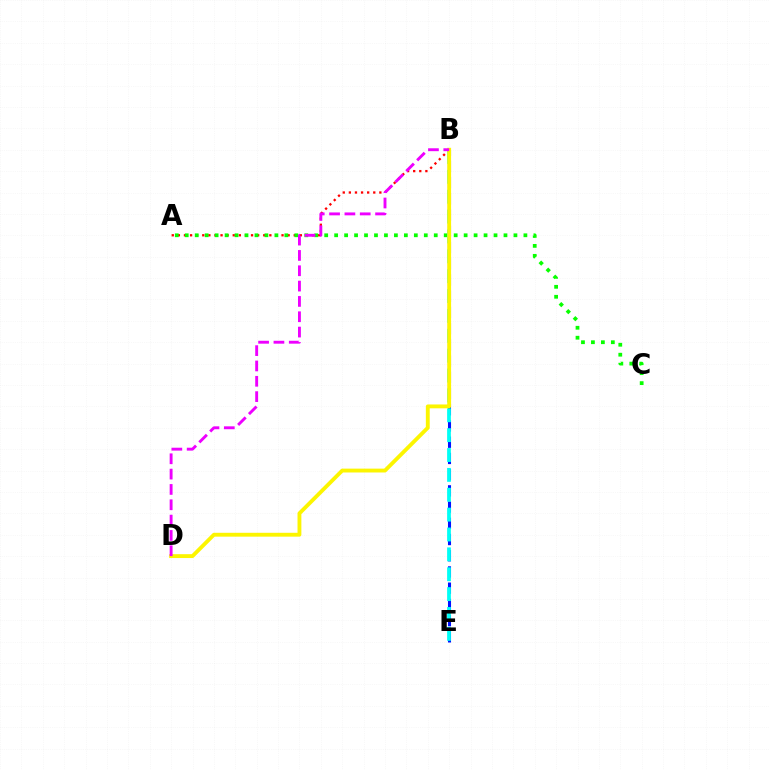{('B', 'E'): [{'color': '#0010ff', 'line_style': 'dashed', 'thickness': 2.2}, {'color': '#00fff6', 'line_style': 'dashed', 'thickness': 2.7}], ('A', 'B'): [{'color': '#ff0000', 'line_style': 'dotted', 'thickness': 1.66}], ('A', 'C'): [{'color': '#08ff00', 'line_style': 'dotted', 'thickness': 2.71}], ('B', 'D'): [{'color': '#fcf500', 'line_style': 'solid', 'thickness': 2.78}, {'color': '#ee00ff', 'line_style': 'dashed', 'thickness': 2.08}]}